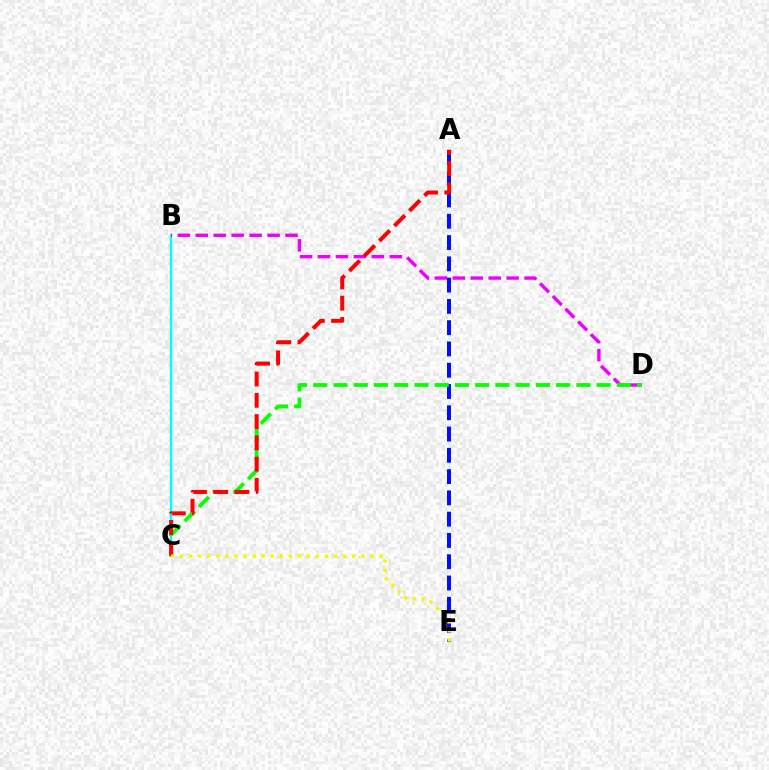{('B', 'C'): [{'color': '#00fff6', 'line_style': 'solid', 'thickness': 1.74}], ('B', 'D'): [{'color': '#ee00ff', 'line_style': 'dashed', 'thickness': 2.44}], ('A', 'E'): [{'color': '#0010ff', 'line_style': 'dashed', 'thickness': 2.89}], ('C', 'D'): [{'color': '#08ff00', 'line_style': 'dashed', 'thickness': 2.75}], ('A', 'C'): [{'color': '#ff0000', 'line_style': 'dashed', 'thickness': 2.89}], ('C', 'E'): [{'color': '#fcf500', 'line_style': 'dotted', 'thickness': 2.46}]}